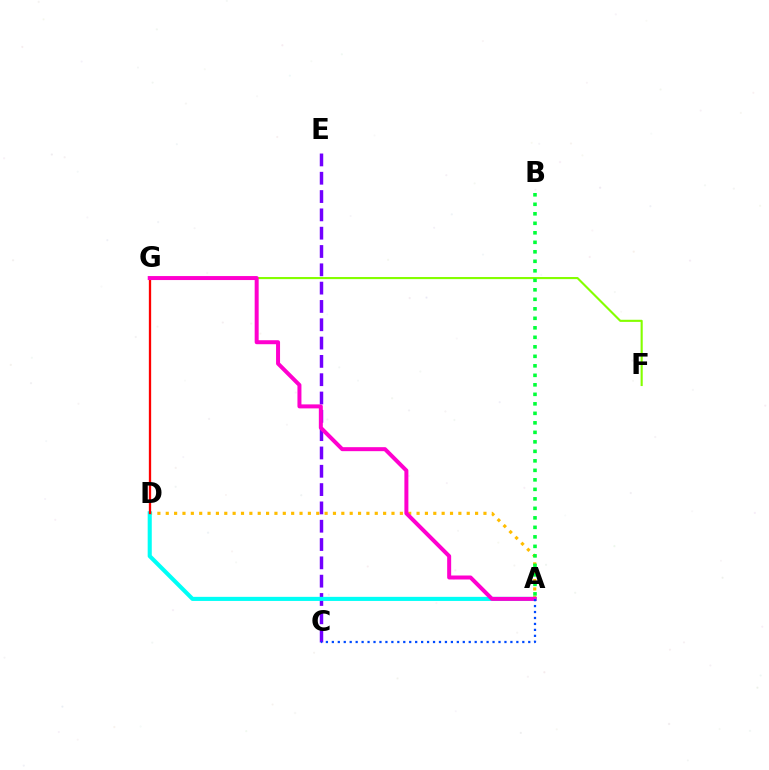{('A', 'D'): [{'color': '#ffbd00', 'line_style': 'dotted', 'thickness': 2.27}, {'color': '#00fff6', 'line_style': 'solid', 'thickness': 2.95}], ('C', 'E'): [{'color': '#7200ff', 'line_style': 'dashed', 'thickness': 2.49}], ('D', 'G'): [{'color': '#ff0000', 'line_style': 'solid', 'thickness': 1.66}], ('F', 'G'): [{'color': '#84ff00', 'line_style': 'solid', 'thickness': 1.53}], ('A', 'G'): [{'color': '#ff00cf', 'line_style': 'solid', 'thickness': 2.88}], ('A', 'B'): [{'color': '#00ff39', 'line_style': 'dotted', 'thickness': 2.58}], ('A', 'C'): [{'color': '#004bff', 'line_style': 'dotted', 'thickness': 1.62}]}